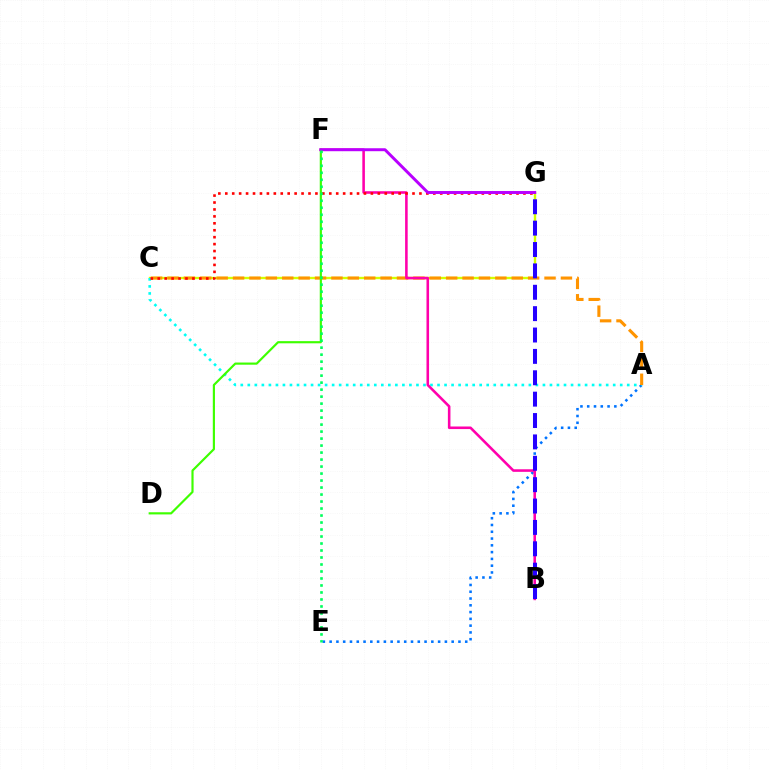{('A', 'E'): [{'color': '#0074ff', 'line_style': 'dotted', 'thickness': 1.84}], ('C', 'G'): [{'color': '#d1ff00', 'line_style': 'solid', 'thickness': 1.71}, {'color': '#ff0000', 'line_style': 'dotted', 'thickness': 1.88}], ('A', 'C'): [{'color': '#00fff6', 'line_style': 'dotted', 'thickness': 1.91}, {'color': '#ff9400', 'line_style': 'dashed', 'thickness': 2.23}], ('B', 'F'): [{'color': '#ff00ac', 'line_style': 'solid', 'thickness': 1.85}], ('B', 'G'): [{'color': '#2500ff', 'line_style': 'dashed', 'thickness': 2.9}], ('D', 'F'): [{'color': '#3dff00', 'line_style': 'solid', 'thickness': 1.56}], ('F', 'G'): [{'color': '#b900ff', 'line_style': 'solid', 'thickness': 2.13}], ('E', 'F'): [{'color': '#00ff5c', 'line_style': 'dotted', 'thickness': 1.9}]}